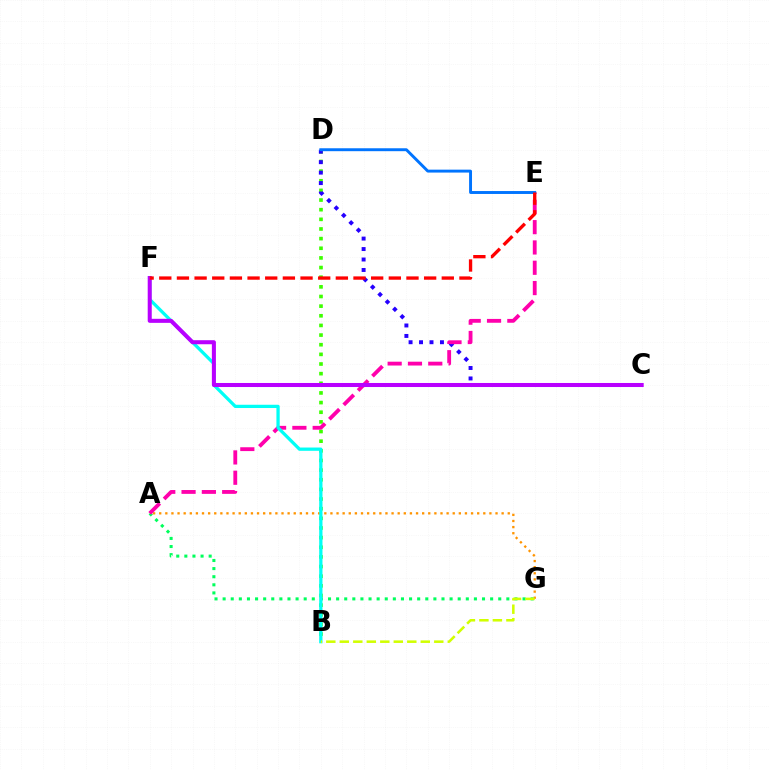{('B', 'D'): [{'color': '#3dff00', 'line_style': 'dotted', 'thickness': 2.62}], ('C', 'D'): [{'color': '#2500ff', 'line_style': 'dotted', 'thickness': 2.84}], ('A', 'G'): [{'color': '#00ff5c', 'line_style': 'dotted', 'thickness': 2.2}, {'color': '#ff9400', 'line_style': 'dotted', 'thickness': 1.66}], ('A', 'E'): [{'color': '#ff00ac', 'line_style': 'dashed', 'thickness': 2.76}], ('B', 'F'): [{'color': '#00fff6', 'line_style': 'solid', 'thickness': 2.35}], ('D', 'E'): [{'color': '#0074ff', 'line_style': 'solid', 'thickness': 2.1}], ('C', 'F'): [{'color': '#b900ff', 'line_style': 'solid', 'thickness': 2.91}], ('B', 'G'): [{'color': '#d1ff00', 'line_style': 'dashed', 'thickness': 1.83}], ('E', 'F'): [{'color': '#ff0000', 'line_style': 'dashed', 'thickness': 2.4}]}